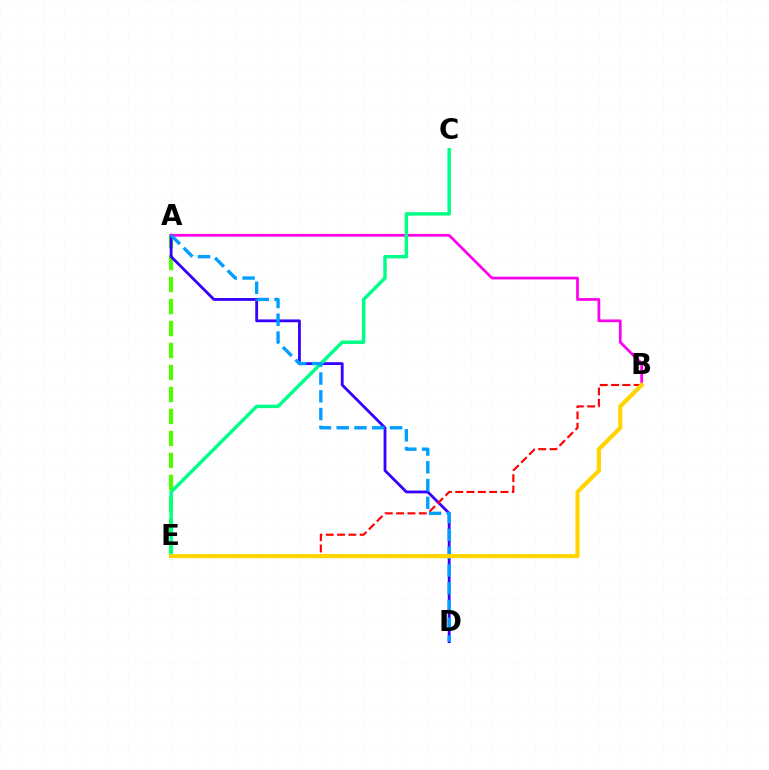{('A', 'E'): [{'color': '#4fff00', 'line_style': 'dashed', 'thickness': 2.99}], ('A', 'D'): [{'color': '#3700ff', 'line_style': 'solid', 'thickness': 2.03}, {'color': '#009eff', 'line_style': 'dashed', 'thickness': 2.42}], ('B', 'E'): [{'color': '#ff0000', 'line_style': 'dashed', 'thickness': 1.54}, {'color': '#ffd500', 'line_style': 'solid', 'thickness': 2.99}], ('A', 'B'): [{'color': '#ff00ed', 'line_style': 'solid', 'thickness': 1.97}], ('C', 'E'): [{'color': '#00ff86', 'line_style': 'solid', 'thickness': 2.49}]}